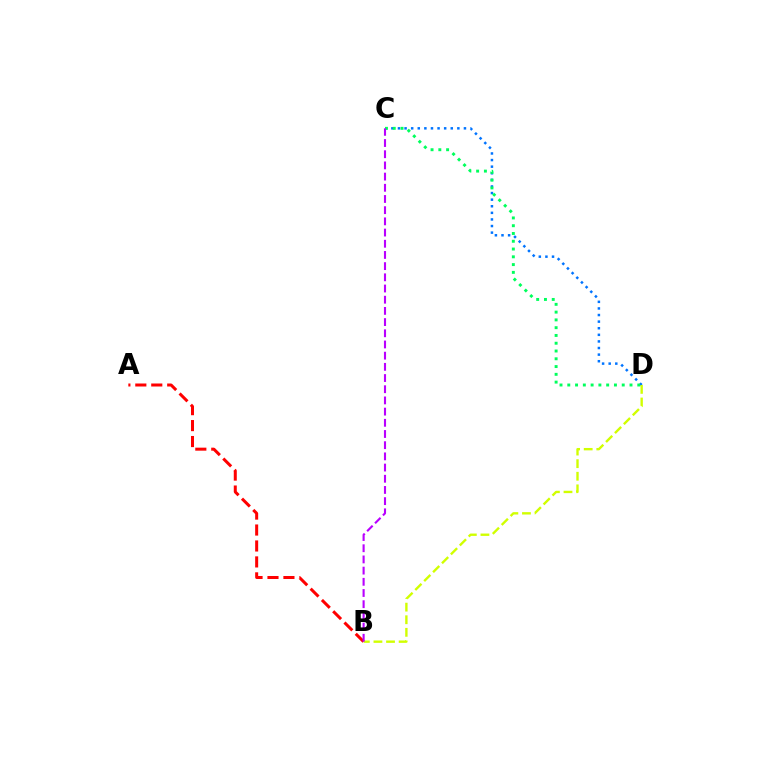{('A', 'B'): [{'color': '#ff0000', 'line_style': 'dashed', 'thickness': 2.17}], ('C', 'D'): [{'color': '#0074ff', 'line_style': 'dotted', 'thickness': 1.79}, {'color': '#00ff5c', 'line_style': 'dotted', 'thickness': 2.11}], ('B', 'D'): [{'color': '#d1ff00', 'line_style': 'dashed', 'thickness': 1.71}], ('B', 'C'): [{'color': '#b900ff', 'line_style': 'dashed', 'thickness': 1.52}]}